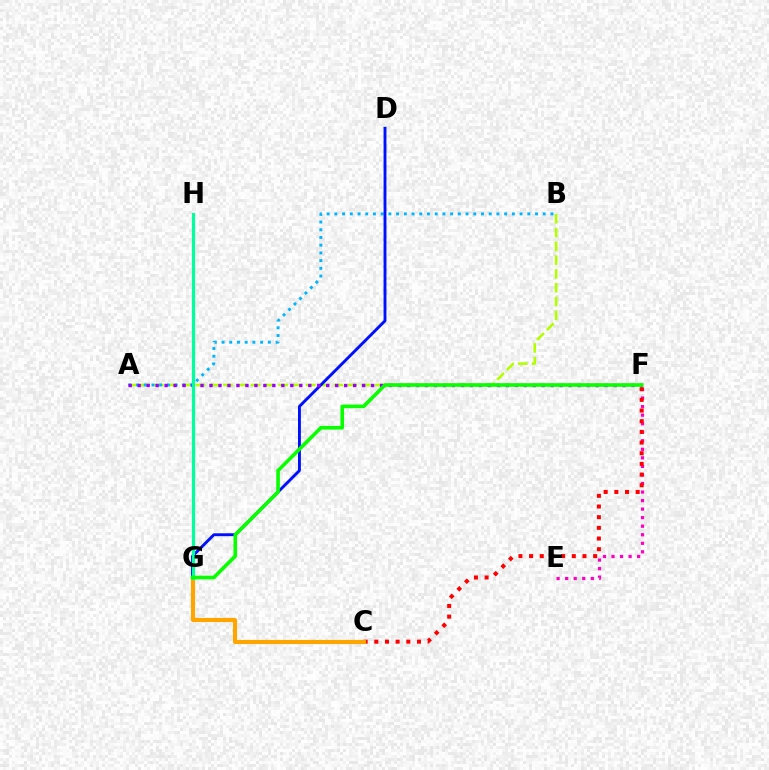{('E', 'F'): [{'color': '#ff00bd', 'line_style': 'dotted', 'thickness': 2.32}], ('A', 'B'): [{'color': '#b3ff00', 'line_style': 'dashed', 'thickness': 1.88}, {'color': '#00b5ff', 'line_style': 'dotted', 'thickness': 2.1}], ('C', 'F'): [{'color': '#ff0000', 'line_style': 'dotted', 'thickness': 2.9}], ('D', 'G'): [{'color': '#0010ff', 'line_style': 'solid', 'thickness': 2.08}], ('A', 'F'): [{'color': '#9b00ff', 'line_style': 'dotted', 'thickness': 2.44}], ('C', 'G'): [{'color': '#ffa500', 'line_style': 'solid', 'thickness': 2.97}], ('G', 'H'): [{'color': '#00ff9d', 'line_style': 'solid', 'thickness': 2.28}], ('F', 'G'): [{'color': '#08ff00', 'line_style': 'solid', 'thickness': 2.6}]}